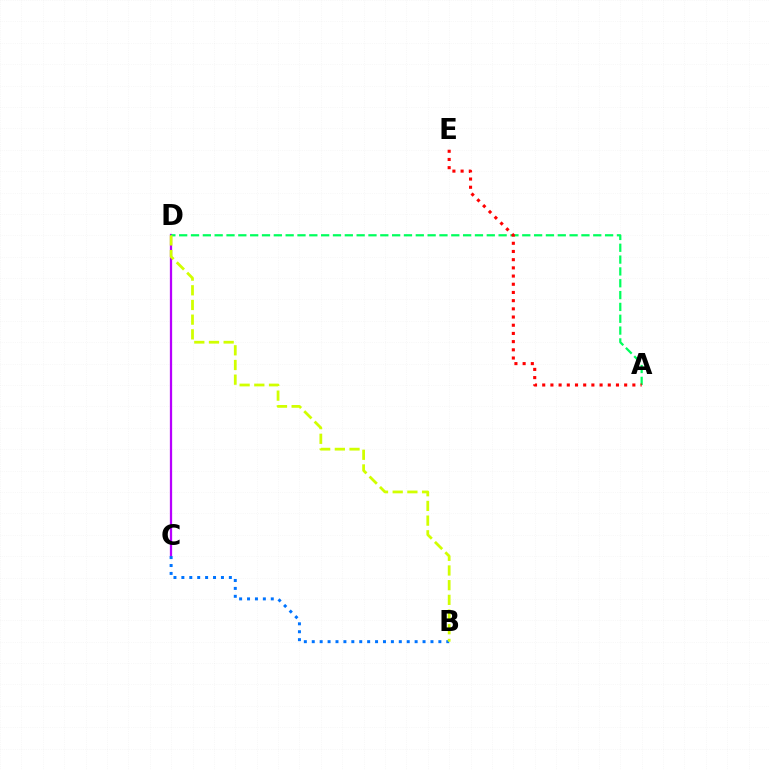{('C', 'D'): [{'color': '#b900ff', 'line_style': 'solid', 'thickness': 1.63}], ('B', 'C'): [{'color': '#0074ff', 'line_style': 'dotted', 'thickness': 2.15}], ('A', 'D'): [{'color': '#00ff5c', 'line_style': 'dashed', 'thickness': 1.61}], ('B', 'D'): [{'color': '#d1ff00', 'line_style': 'dashed', 'thickness': 1.99}], ('A', 'E'): [{'color': '#ff0000', 'line_style': 'dotted', 'thickness': 2.23}]}